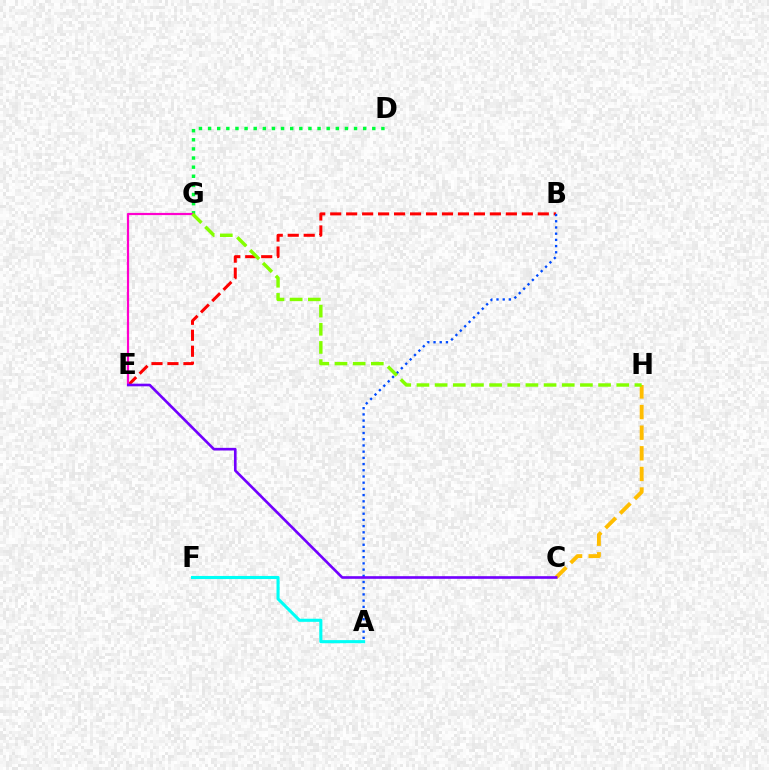{('B', 'E'): [{'color': '#ff0000', 'line_style': 'dashed', 'thickness': 2.17}], ('A', 'B'): [{'color': '#004bff', 'line_style': 'dotted', 'thickness': 1.69}], ('D', 'G'): [{'color': '#00ff39', 'line_style': 'dotted', 'thickness': 2.48}], ('E', 'G'): [{'color': '#ff00cf', 'line_style': 'solid', 'thickness': 1.58}], ('C', 'H'): [{'color': '#ffbd00', 'line_style': 'dashed', 'thickness': 2.8}], ('G', 'H'): [{'color': '#84ff00', 'line_style': 'dashed', 'thickness': 2.47}], ('C', 'E'): [{'color': '#7200ff', 'line_style': 'solid', 'thickness': 1.9}], ('A', 'F'): [{'color': '#00fff6', 'line_style': 'solid', 'thickness': 2.23}]}